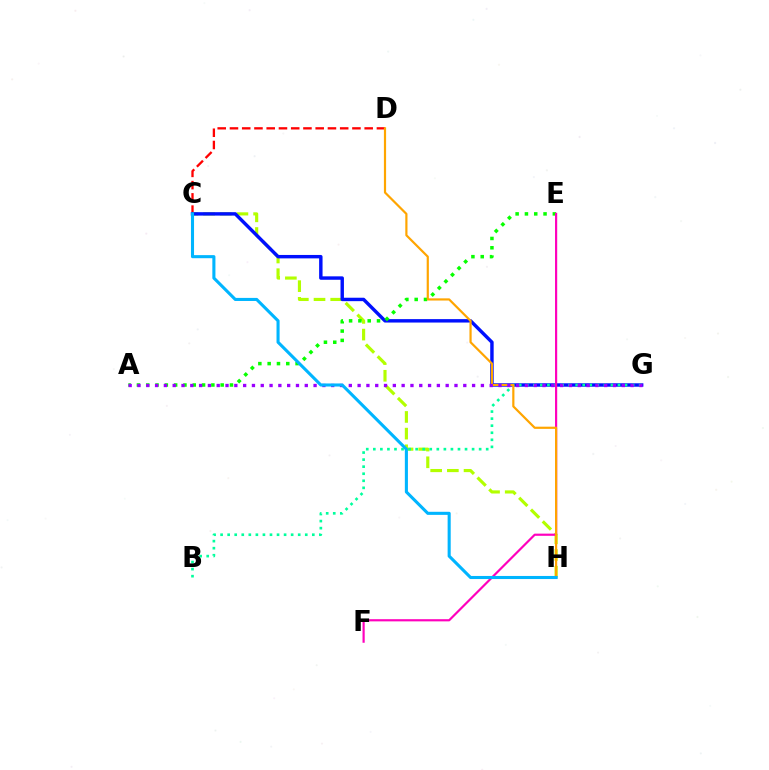{('C', 'D'): [{'color': '#ff0000', 'line_style': 'dashed', 'thickness': 1.66}], ('C', 'H'): [{'color': '#b3ff00', 'line_style': 'dashed', 'thickness': 2.27}, {'color': '#00b5ff', 'line_style': 'solid', 'thickness': 2.22}], ('C', 'G'): [{'color': '#0010ff', 'line_style': 'solid', 'thickness': 2.47}], ('B', 'G'): [{'color': '#00ff9d', 'line_style': 'dotted', 'thickness': 1.92}], ('A', 'E'): [{'color': '#08ff00', 'line_style': 'dotted', 'thickness': 2.53}], ('E', 'F'): [{'color': '#ff00bd', 'line_style': 'solid', 'thickness': 1.57}], ('D', 'H'): [{'color': '#ffa500', 'line_style': 'solid', 'thickness': 1.58}], ('A', 'G'): [{'color': '#9b00ff', 'line_style': 'dotted', 'thickness': 2.39}]}